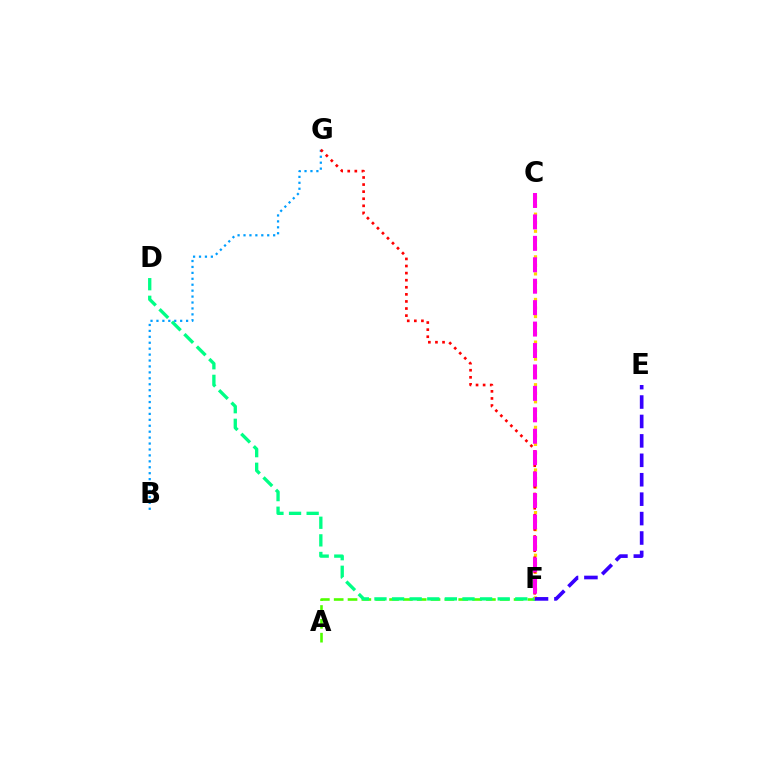{('A', 'F'): [{'color': '#4fff00', 'line_style': 'dashed', 'thickness': 1.88}], ('D', 'F'): [{'color': '#00ff86', 'line_style': 'dashed', 'thickness': 2.39}], ('C', 'F'): [{'color': '#ffd500', 'line_style': 'dotted', 'thickness': 2.32}, {'color': '#ff00ed', 'line_style': 'dashed', 'thickness': 2.91}], ('B', 'G'): [{'color': '#009eff', 'line_style': 'dotted', 'thickness': 1.61}], ('F', 'G'): [{'color': '#ff0000', 'line_style': 'dotted', 'thickness': 1.92}], ('E', 'F'): [{'color': '#3700ff', 'line_style': 'dashed', 'thickness': 2.64}]}